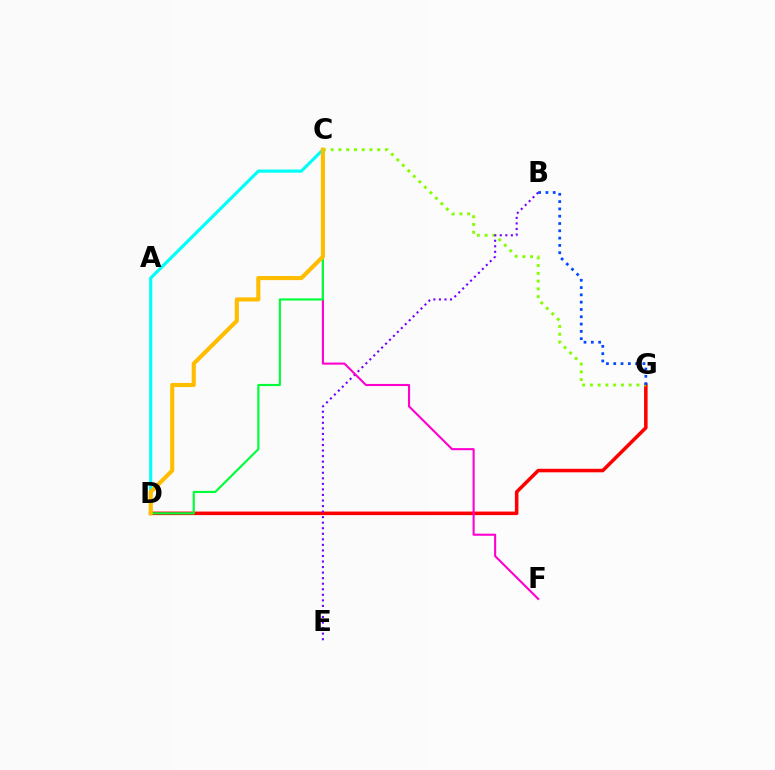{('C', 'D'): [{'color': '#00fff6', 'line_style': 'solid', 'thickness': 2.28}, {'color': '#00ff39', 'line_style': 'solid', 'thickness': 1.55}, {'color': '#ffbd00', 'line_style': 'solid', 'thickness': 2.96}], ('D', 'G'): [{'color': '#ff0000', 'line_style': 'solid', 'thickness': 2.54}], ('C', 'G'): [{'color': '#84ff00', 'line_style': 'dotted', 'thickness': 2.11}], ('B', 'E'): [{'color': '#7200ff', 'line_style': 'dotted', 'thickness': 1.51}], ('C', 'F'): [{'color': '#ff00cf', 'line_style': 'solid', 'thickness': 1.51}], ('B', 'G'): [{'color': '#004bff', 'line_style': 'dotted', 'thickness': 1.98}]}